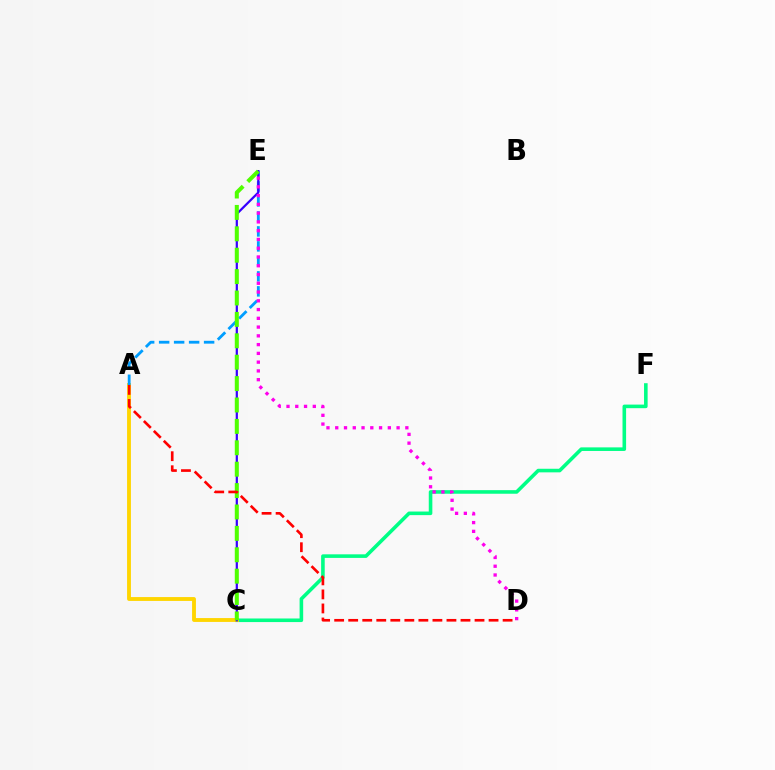{('C', 'F'): [{'color': '#00ff86', 'line_style': 'solid', 'thickness': 2.58}], ('A', 'C'): [{'color': '#ffd500', 'line_style': 'solid', 'thickness': 2.78}], ('A', 'E'): [{'color': '#009eff', 'line_style': 'dashed', 'thickness': 2.04}], ('C', 'E'): [{'color': '#3700ff', 'line_style': 'solid', 'thickness': 1.6}, {'color': '#4fff00', 'line_style': 'dashed', 'thickness': 2.91}], ('A', 'D'): [{'color': '#ff0000', 'line_style': 'dashed', 'thickness': 1.91}], ('D', 'E'): [{'color': '#ff00ed', 'line_style': 'dotted', 'thickness': 2.38}]}